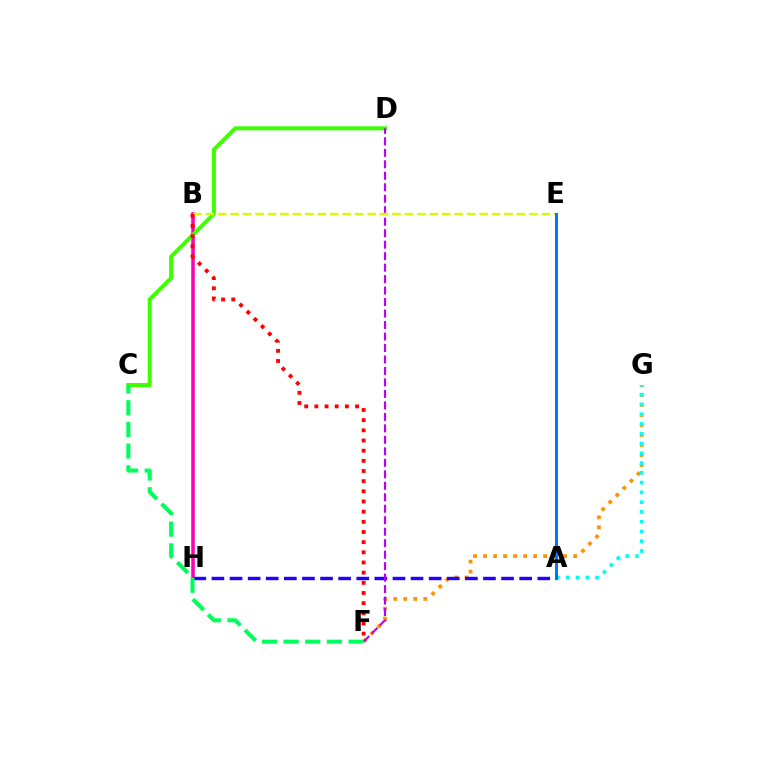{('B', 'H'): [{'color': '#ff00ac', 'line_style': 'solid', 'thickness': 2.54}], ('F', 'G'): [{'color': '#ff9400', 'line_style': 'dotted', 'thickness': 2.72}], ('C', 'D'): [{'color': '#3dff00', 'line_style': 'solid', 'thickness': 2.89}], ('A', 'H'): [{'color': '#2500ff', 'line_style': 'dashed', 'thickness': 2.46}], ('A', 'G'): [{'color': '#00fff6', 'line_style': 'dotted', 'thickness': 2.65}], ('D', 'F'): [{'color': '#b900ff', 'line_style': 'dashed', 'thickness': 1.56}], ('B', 'E'): [{'color': '#d1ff00', 'line_style': 'dashed', 'thickness': 1.69}], ('A', 'E'): [{'color': '#0074ff', 'line_style': 'solid', 'thickness': 2.12}], ('B', 'F'): [{'color': '#ff0000', 'line_style': 'dotted', 'thickness': 2.76}], ('C', 'F'): [{'color': '#00ff5c', 'line_style': 'dashed', 'thickness': 2.94}]}